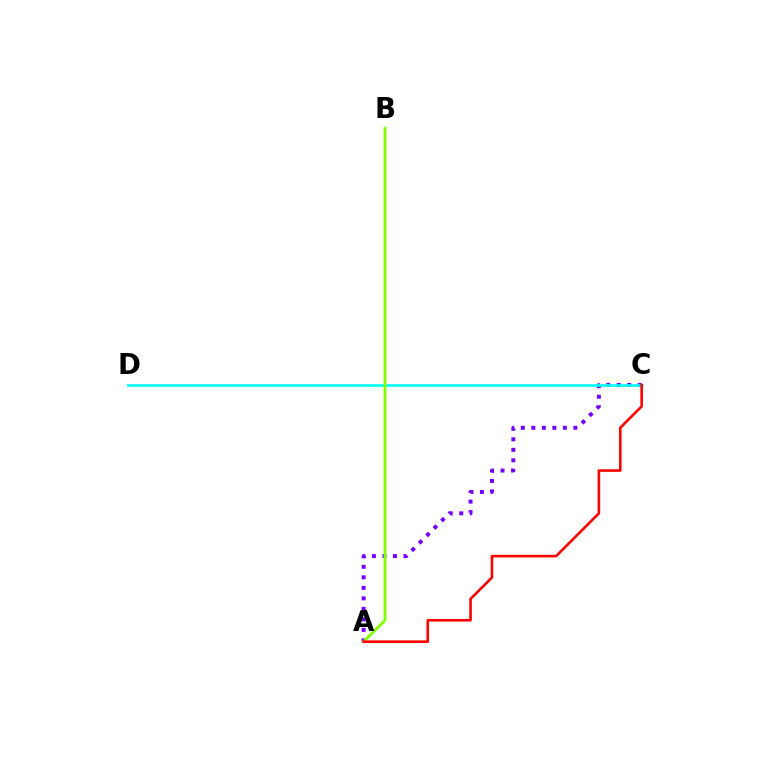{('A', 'C'): [{'color': '#7200ff', 'line_style': 'dotted', 'thickness': 2.85}, {'color': '#ff0000', 'line_style': 'solid', 'thickness': 1.88}], ('C', 'D'): [{'color': '#00fff6', 'line_style': 'solid', 'thickness': 1.9}], ('A', 'B'): [{'color': '#84ff00', 'line_style': 'solid', 'thickness': 2.08}]}